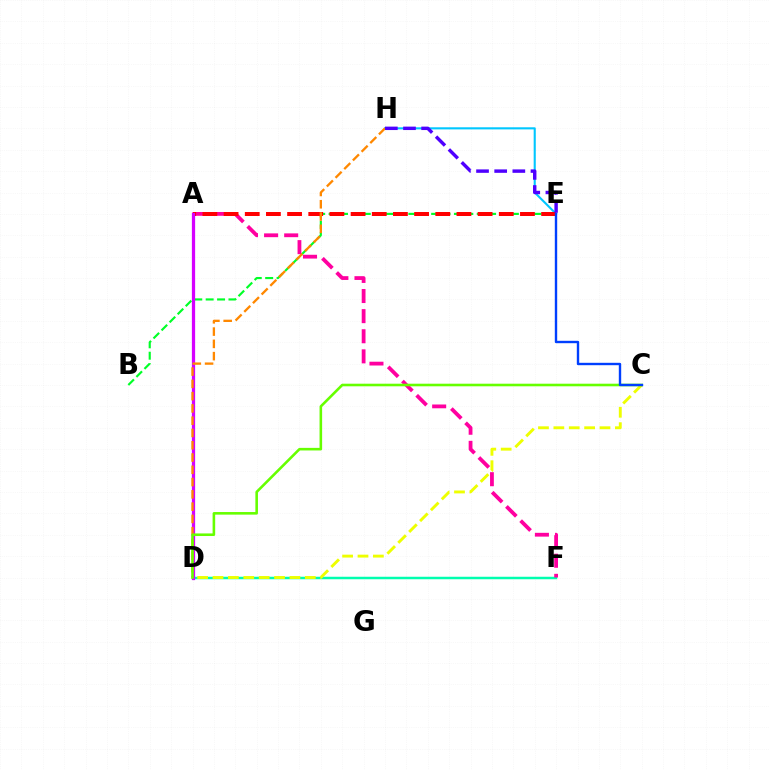{('B', 'E'): [{'color': '#00ff27', 'line_style': 'dashed', 'thickness': 1.55}], ('D', 'F'): [{'color': '#00ffaf', 'line_style': 'solid', 'thickness': 1.79}], ('E', 'H'): [{'color': '#00c7ff', 'line_style': 'solid', 'thickness': 1.51}, {'color': '#4f00ff', 'line_style': 'dashed', 'thickness': 2.47}], ('A', 'F'): [{'color': '#ff00a0', 'line_style': 'dashed', 'thickness': 2.73}], ('A', 'E'): [{'color': '#ff0000', 'line_style': 'dashed', 'thickness': 2.88}], ('A', 'D'): [{'color': '#d600ff', 'line_style': 'solid', 'thickness': 2.34}], ('D', 'H'): [{'color': '#ff8800', 'line_style': 'dashed', 'thickness': 1.67}], ('C', 'D'): [{'color': '#eeff00', 'line_style': 'dashed', 'thickness': 2.09}, {'color': '#66ff00', 'line_style': 'solid', 'thickness': 1.87}], ('C', 'E'): [{'color': '#003fff', 'line_style': 'solid', 'thickness': 1.72}]}